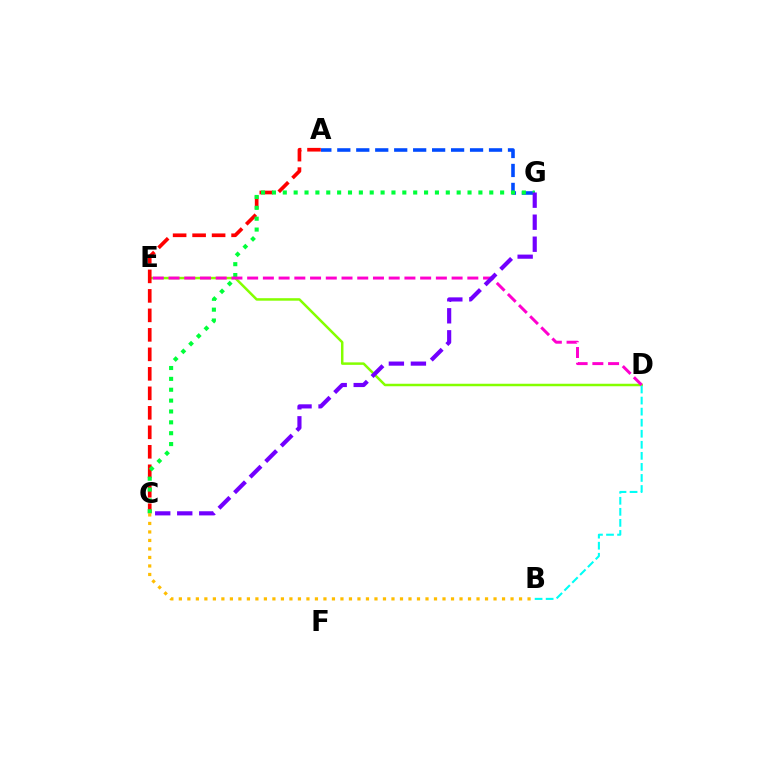{('D', 'E'): [{'color': '#84ff00', 'line_style': 'solid', 'thickness': 1.8}, {'color': '#ff00cf', 'line_style': 'dashed', 'thickness': 2.14}], ('A', 'C'): [{'color': '#ff0000', 'line_style': 'dashed', 'thickness': 2.65}], ('A', 'G'): [{'color': '#004bff', 'line_style': 'dashed', 'thickness': 2.58}], ('C', 'G'): [{'color': '#00ff39', 'line_style': 'dotted', 'thickness': 2.95}, {'color': '#7200ff', 'line_style': 'dashed', 'thickness': 2.99}], ('B', 'D'): [{'color': '#00fff6', 'line_style': 'dashed', 'thickness': 1.5}], ('B', 'C'): [{'color': '#ffbd00', 'line_style': 'dotted', 'thickness': 2.31}]}